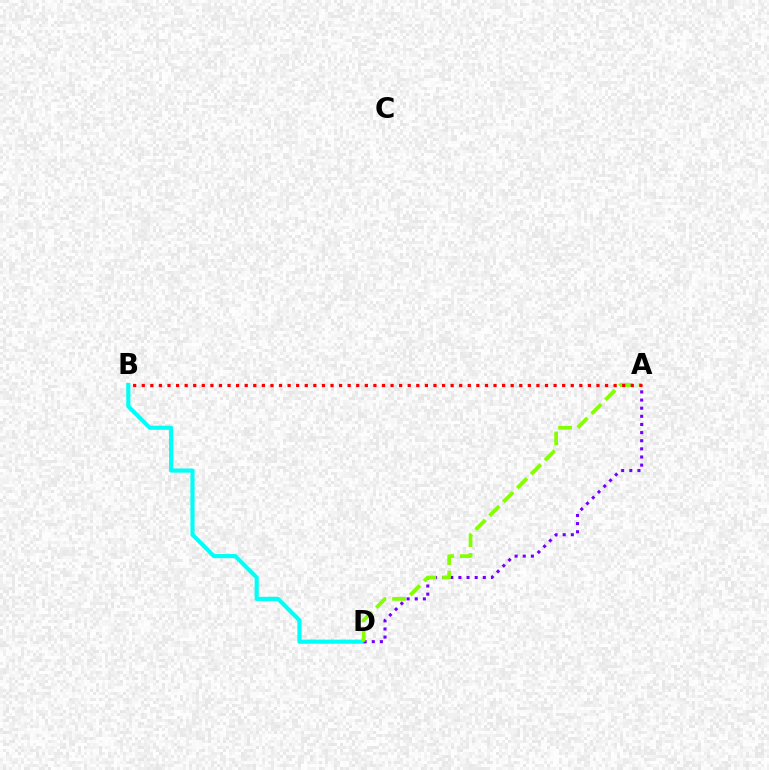{('B', 'D'): [{'color': '#00fff6', 'line_style': 'solid', 'thickness': 2.98}], ('A', 'D'): [{'color': '#7200ff', 'line_style': 'dotted', 'thickness': 2.21}, {'color': '#84ff00', 'line_style': 'dashed', 'thickness': 2.66}], ('A', 'B'): [{'color': '#ff0000', 'line_style': 'dotted', 'thickness': 2.33}]}